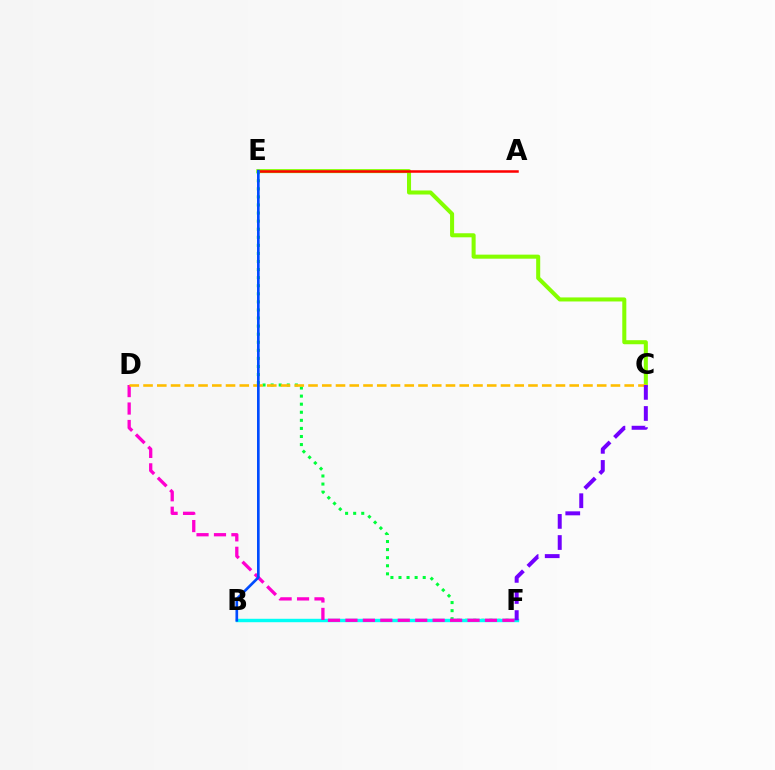{('C', 'E'): [{'color': '#84ff00', 'line_style': 'solid', 'thickness': 2.91}], ('A', 'E'): [{'color': '#ff0000', 'line_style': 'solid', 'thickness': 1.8}], ('E', 'F'): [{'color': '#00ff39', 'line_style': 'dotted', 'thickness': 2.19}], ('B', 'F'): [{'color': '#00fff6', 'line_style': 'solid', 'thickness': 2.46}], ('D', 'F'): [{'color': '#ff00cf', 'line_style': 'dashed', 'thickness': 2.37}], ('C', 'D'): [{'color': '#ffbd00', 'line_style': 'dashed', 'thickness': 1.87}], ('C', 'F'): [{'color': '#7200ff', 'line_style': 'dashed', 'thickness': 2.87}], ('B', 'E'): [{'color': '#004bff', 'line_style': 'solid', 'thickness': 1.92}]}